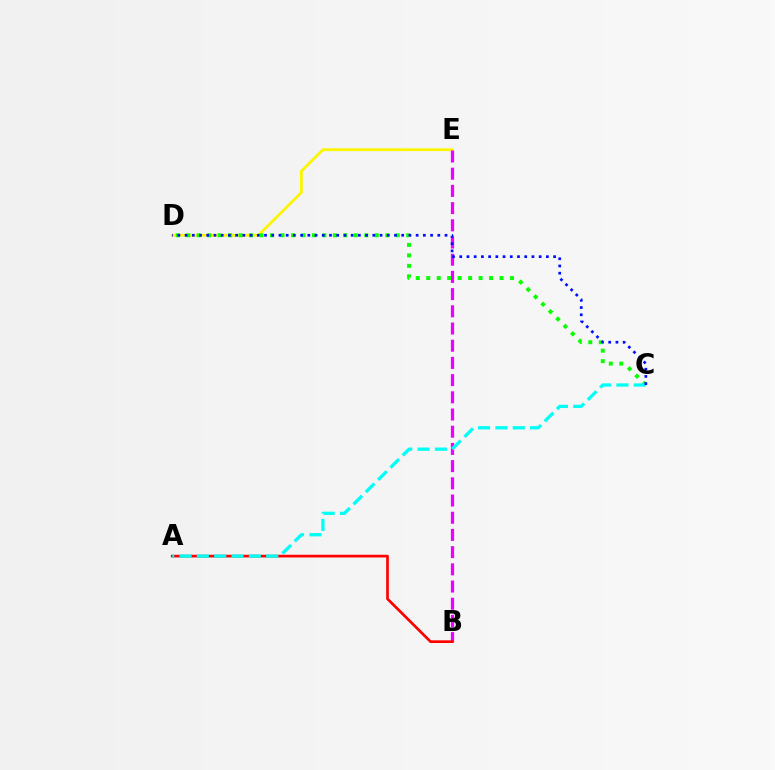{('D', 'E'): [{'color': '#fcf500', 'line_style': 'solid', 'thickness': 2.0}], ('B', 'E'): [{'color': '#ee00ff', 'line_style': 'dashed', 'thickness': 2.34}], ('C', 'D'): [{'color': '#08ff00', 'line_style': 'dotted', 'thickness': 2.85}, {'color': '#0010ff', 'line_style': 'dotted', 'thickness': 1.96}], ('A', 'B'): [{'color': '#ff0000', 'line_style': 'solid', 'thickness': 1.94}], ('A', 'C'): [{'color': '#00fff6', 'line_style': 'dashed', 'thickness': 2.35}]}